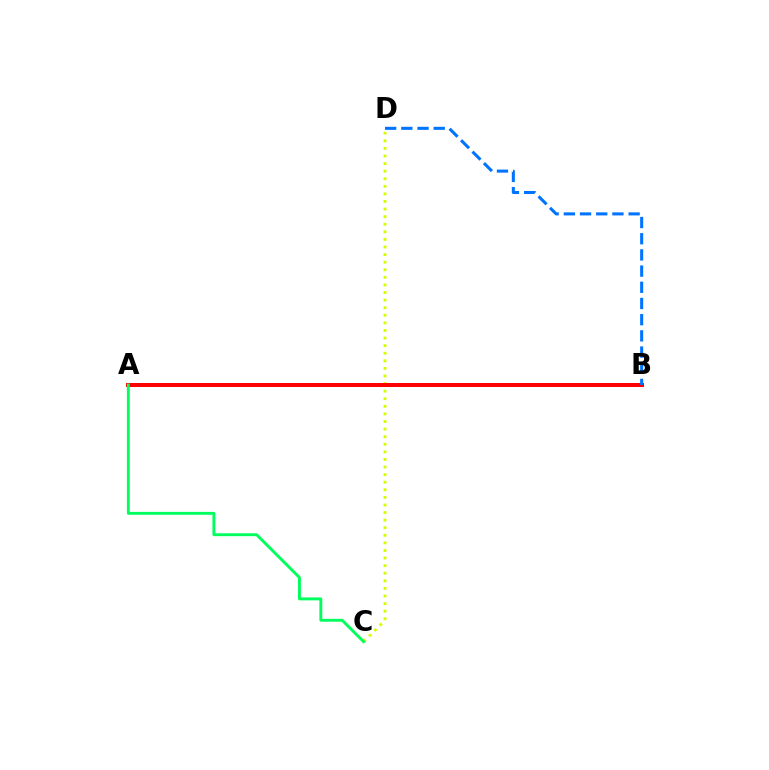{('A', 'B'): [{'color': '#b900ff', 'line_style': 'solid', 'thickness': 2.04}, {'color': '#ff0000', 'line_style': 'solid', 'thickness': 2.88}], ('C', 'D'): [{'color': '#d1ff00', 'line_style': 'dotted', 'thickness': 2.06}], ('B', 'D'): [{'color': '#0074ff', 'line_style': 'dashed', 'thickness': 2.2}], ('A', 'C'): [{'color': '#00ff5c', 'line_style': 'solid', 'thickness': 2.09}]}